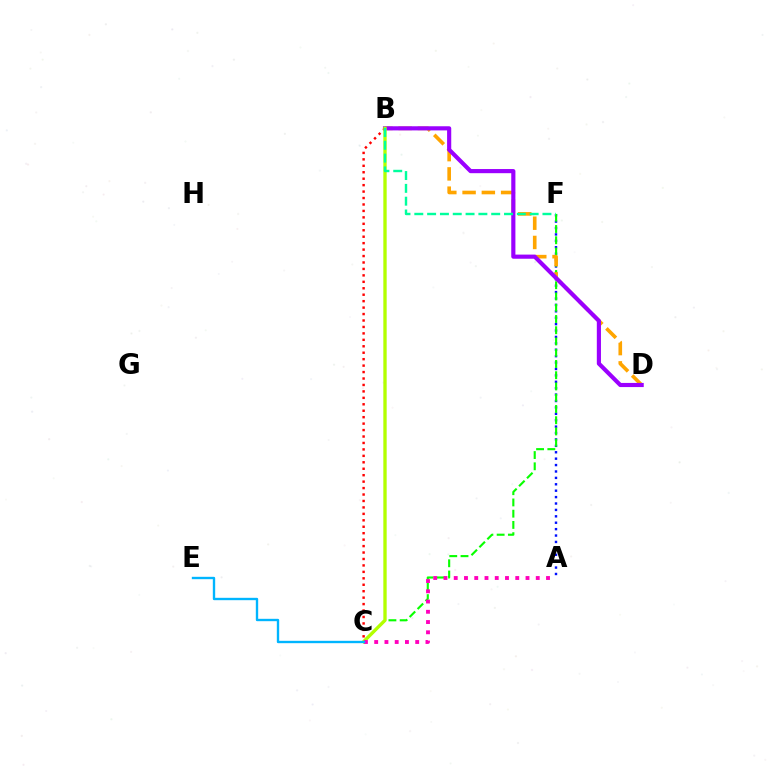{('A', 'F'): [{'color': '#0010ff', 'line_style': 'dotted', 'thickness': 1.74}], ('C', 'F'): [{'color': '#08ff00', 'line_style': 'dashed', 'thickness': 1.53}], ('B', 'D'): [{'color': '#ffa500', 'line_style': 'dashed', 'thickness': 2.62}, {'color': '#9b00ff', 'line_style': 'solid', 'thickness': 2.98}], ('B', 'C'): [{'color': '#ff0000', 'line_style': 'dotted', 'thickness': 1.75}, {'color': '#b3ff00', 'line_style': 'solid', 'thickness': 2.4}], ('B', 'F'): [{'color': '#00ff9d', 'line_style': 'dashed', 'thickness': 1.74}], ('A', 'C'): [{'color': '#ff00bd', 'line_style': 'dotted', 'thickness': 2.79}], ('C', 'E'): [{'color': '#00b5ff', 'line_style': 'solid', 'thickness': 1.7}]}